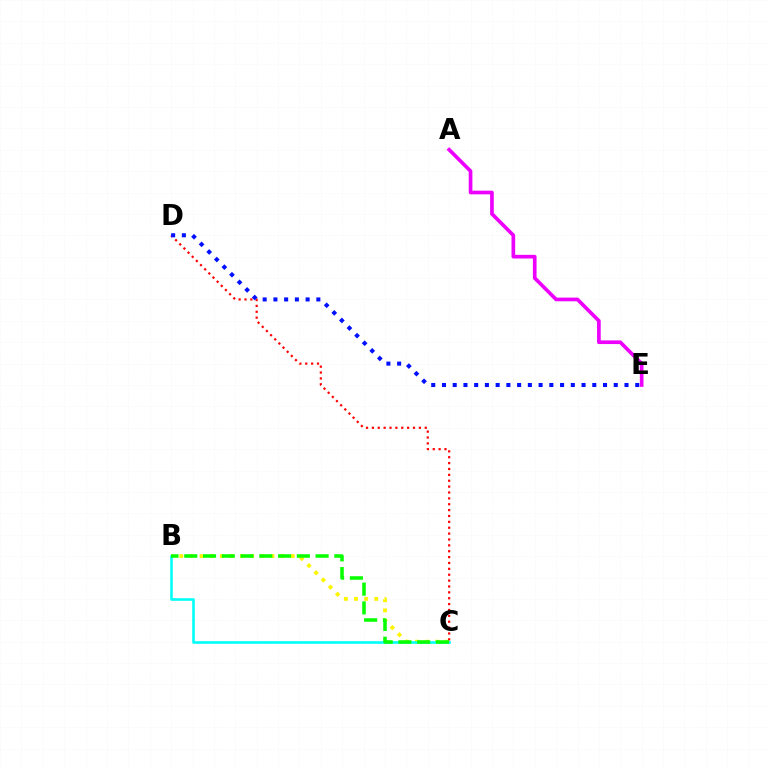{('B', 'C'): [{'color': '#fcf500', 'line_style': 'dotted', 'thickness': 2.75}, {'color': '#00fff6', 'line_style': 'solid', 'thickness': 1.87}, {'color': '#08ff00', 'line_style': 'dashed', 'thickness': 2.55}], ('C', 'D'): [{'color': '#ff0000', 'line_style': 'dotted', 'thickness': 1.6}], ('A', 'E'): [{'color': '#ee00ff', 'line_style': 'solid', 'thickness': 2.64}], ('D', 'E'): [{'color': '#0010ff', 'line_style': 'dotted', 'thickness': 2.92}]}